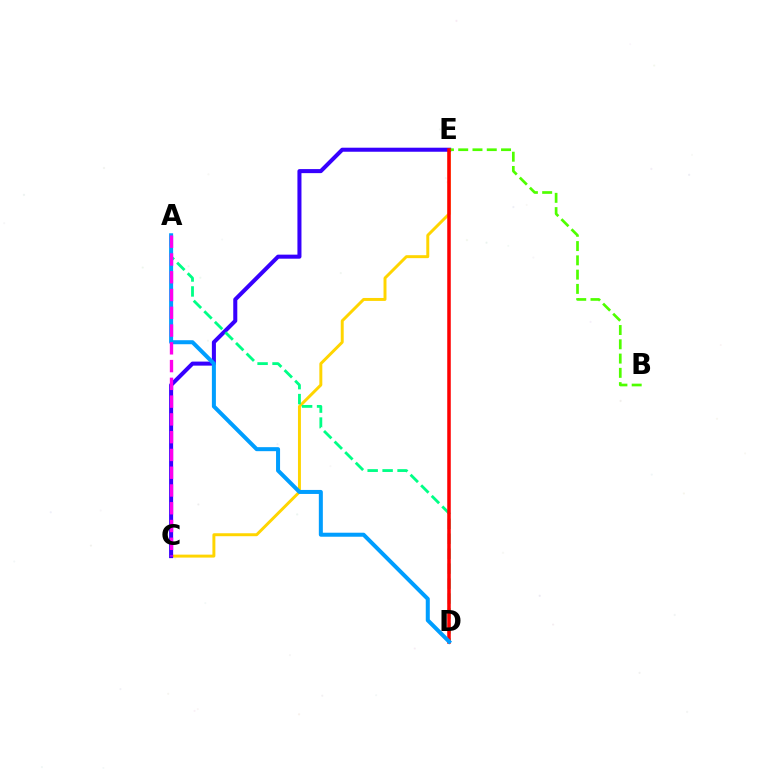{('C', 'E'): [{'color': '#ffd500', 'line_style': 'solid', 'thickness': 2.13}, {'color': '#3700ff', 'line_style': 'solid', 'thickness': 2.91}], ('B', 'E'): [{'color': '#4fff00', 'line_style': 'dashed', 'thickness': 1.94}], ('A', 'D'): [{'color': '#00ff86', 'line_style': 'dashed', 'thickness': 2.03}, {'color': '#009eff', 'line_style': 'solid', 'thickness': 2.89}], ('D', 'E'): [{'color': '#ff0000', 'line_style': 'solid', 'thickness': 2.54}], ('A', 'C'): [{'color': '#ff00ed', 'line_style': 'dashed', 'thickness': 2.41}]}